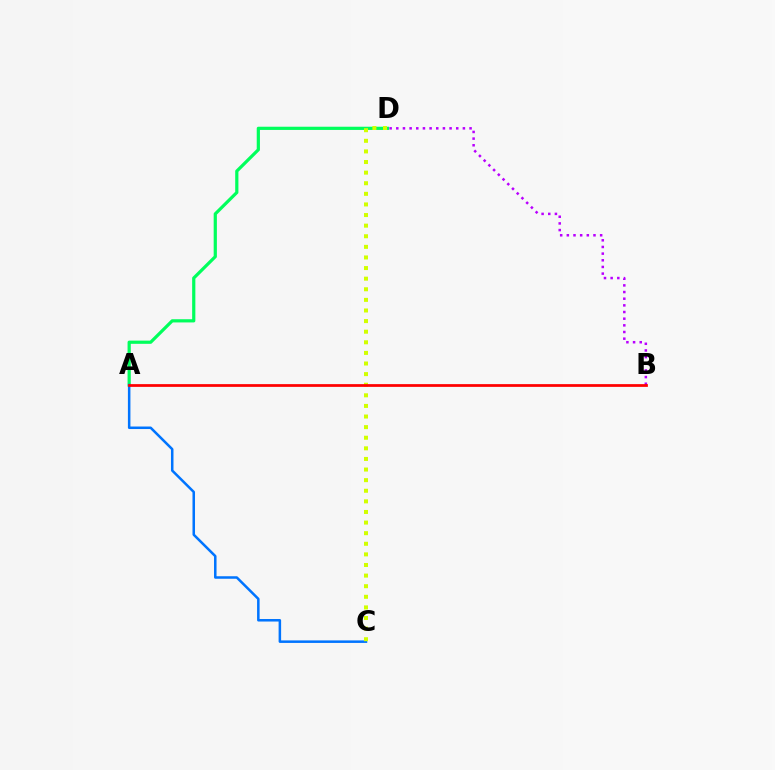{('A', 'D'): [{'color': '#00ff5c', 'line_style': 'solid', 'thickness': 2.31}], ('B', 'D'): [{'color': '#b900ff', 'line_style': 'dotted', 'thickness': 1.81}], ('A', 'C'): [{'color': '#0074ff', 'line_style': 'solid', 'thickness': 1.81}], ('C', 'D'): [{'color': '#d1ff00', 'line_style': 'dotted', 'thickness': 2.88}], ('A', 'B'): [{'color': '#ff0000', 'line_style': 'solid', 'thickness': 1.97}]}